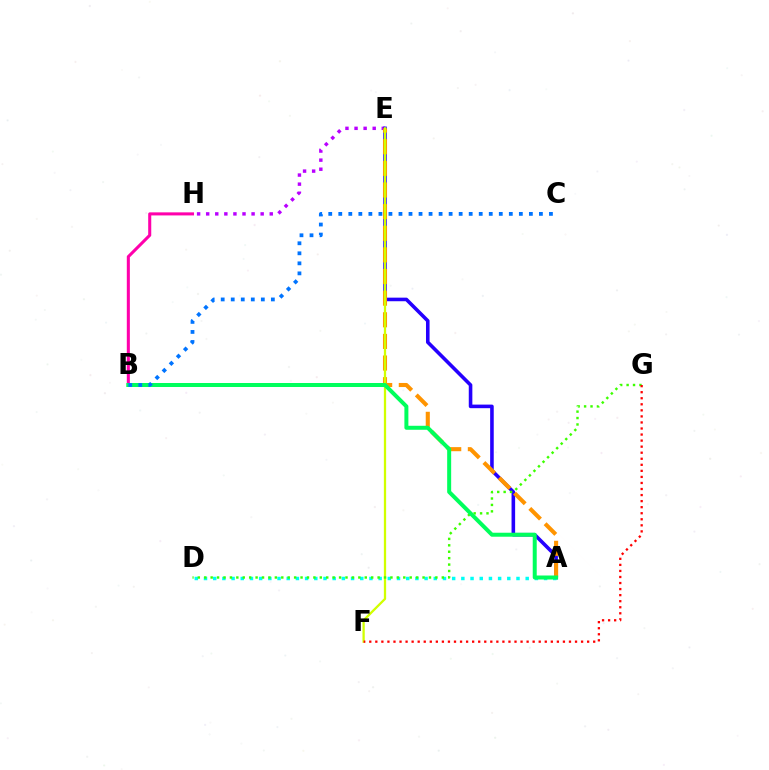{('B', 'H'): [{'color': '#ff00ac', 'line_style': 'solid', 'thickness': 2.2}], ('E', 'H'): [{'color': '#b900ff', 'line_style': 'dotted', 'thickness': 2.47}], ('A', 'E'): [{'color': '#2500ff', 'line_style': 'solid', 'thickness': 2.58}, {'color': '#ff9400', 'line_style': 'dashed', 'thickness': 2.94}], ('E', 'F'): [{'color': '#d1ff00', 'line_style': 'solid', 'thickness': 1.64}], ('A', 'D'): [{'color': '#00fff6', 'line_style': 'dotted', 'thickness': 2.5}], ('D', 'G'): [{'color': '#3dff00', 'line_style': 'dotted', 'thickness': 1.74}], ('A', 'B'): [{'color': '#00ff5c', 'line_style': 'solid', 'thickness': 2.87}], ('F', 'G'): [{'color': '#ff0000', 'line_style': 'dotted', 'thickness': 1.64}], ('B', 'C'): [{'color': '#0074ff', 'line_style': 'dotted', 'thickness': 2.73}]}